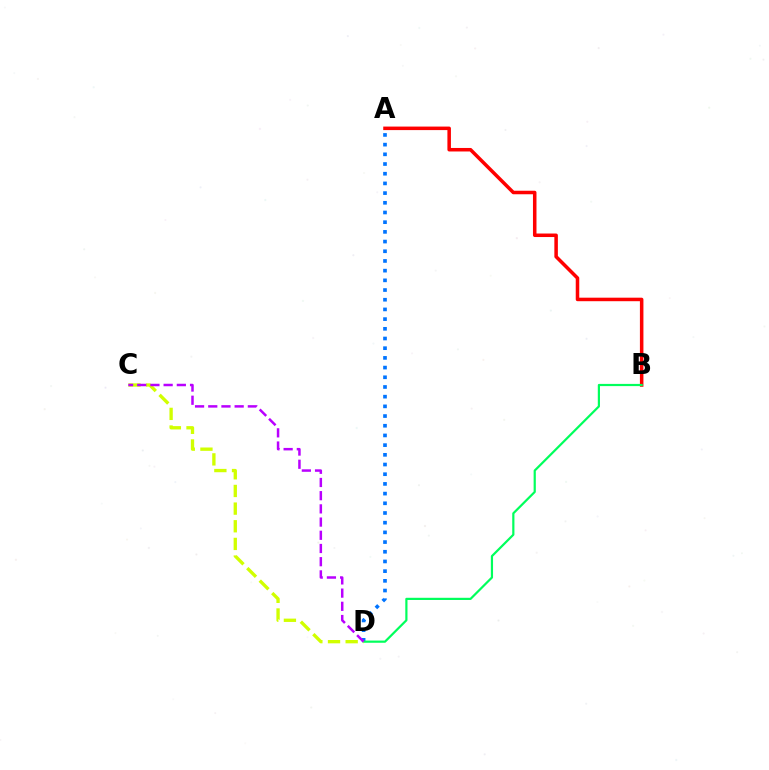{('A', 'B'): [{'color': '#ff0000', 'line_style': 'solid', 'thickness': 2.53}], ('A', 'D'): [{'color': '#0074ff', 'line_style': 'dotted', 'thickness': 2.63}], ('B', 'D'): [{'color': '#00ff5c', 'line_style': 'solid', 'thickness': 1.58}], ('C', 'D'): [{'color': '#d1ff00', 'line_style': 'dashed', 'thickness': 2.4}, {'color': '#b900ff', 'line_style': 'dashed', 'thickness': 1.79}]}